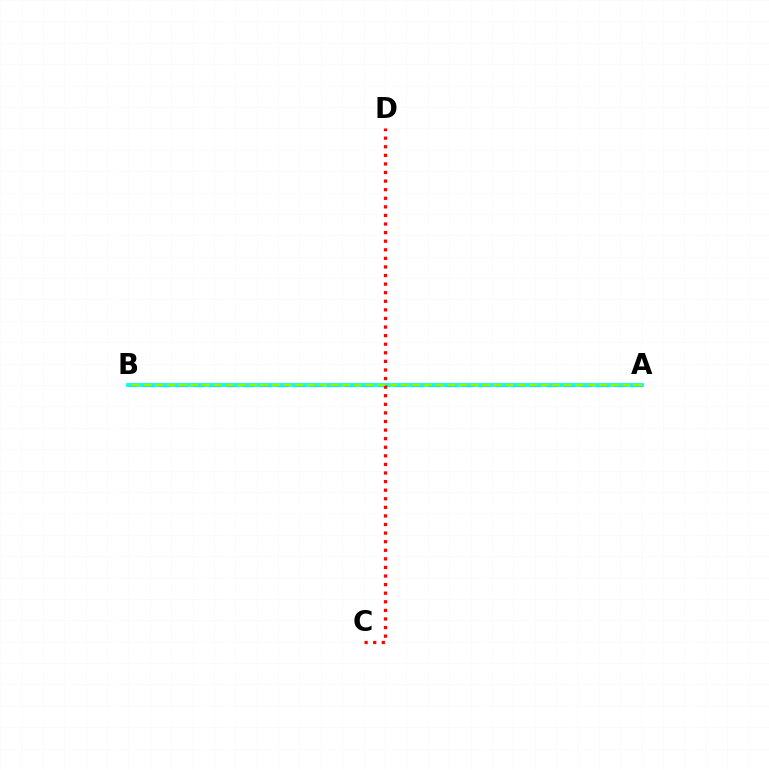{('A', 'B'): [{'color': '#7200ff', 'line_style': 'dashed', 'thickness': 2.29}, {'color': '#00fff6', 'line_style': 'solid', 'thickness': 2.75}, {'color': '#84ff00', 'line_style': 'dashed', 'thickness': 1.59}], ('C', 'D'): [{'color': '#ff0000', 'line_style': 'dotted', 'thickness': 2.33}]}